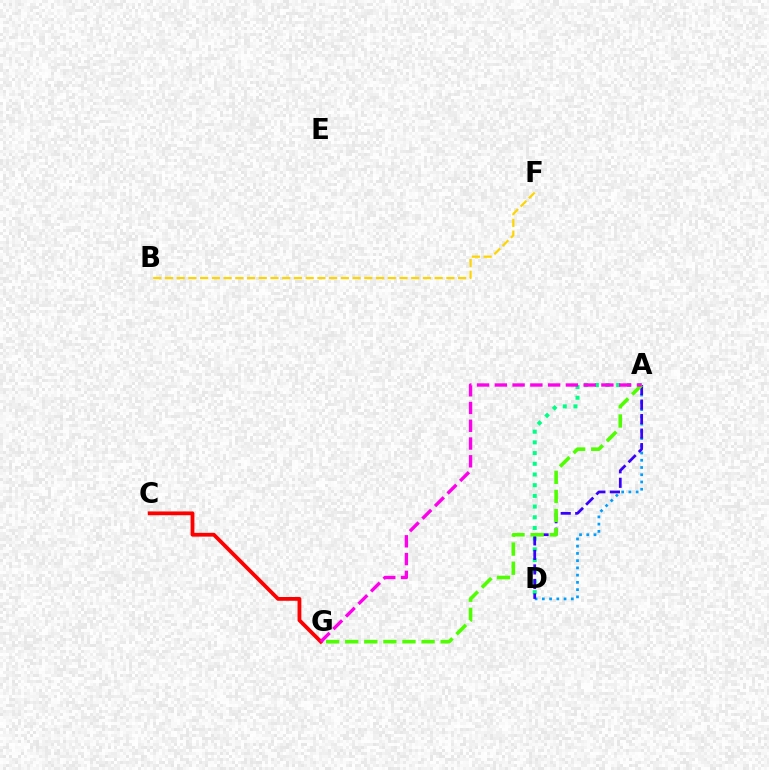{('A', 'D'): [{'color': '#00ff86', 'line_style': 'dotted', 'thickness': 2.91}, {'color': '#009eff', 'line_style': 'dotted', 'thickness': 1.97}, {'color': '#3700ff', 'line_style': 'dashed', 'thickness': 1.97}], ('C', 'G'): [{'color': '#ff0000', 'line_style': 'solid', 'thickness': 2.73}], ('B', 'F'): [{'color': '#ffd500', 'line_style': 'dashed', 'thickness': 1.59}], ('A', 'G'): [{'color': '#4fff00', 'line_style': 'dashed', 'thickness': 2.59}, {'color': '#ff00ed', 'line_style': 'dashed', 'thickness': 2.41}]}